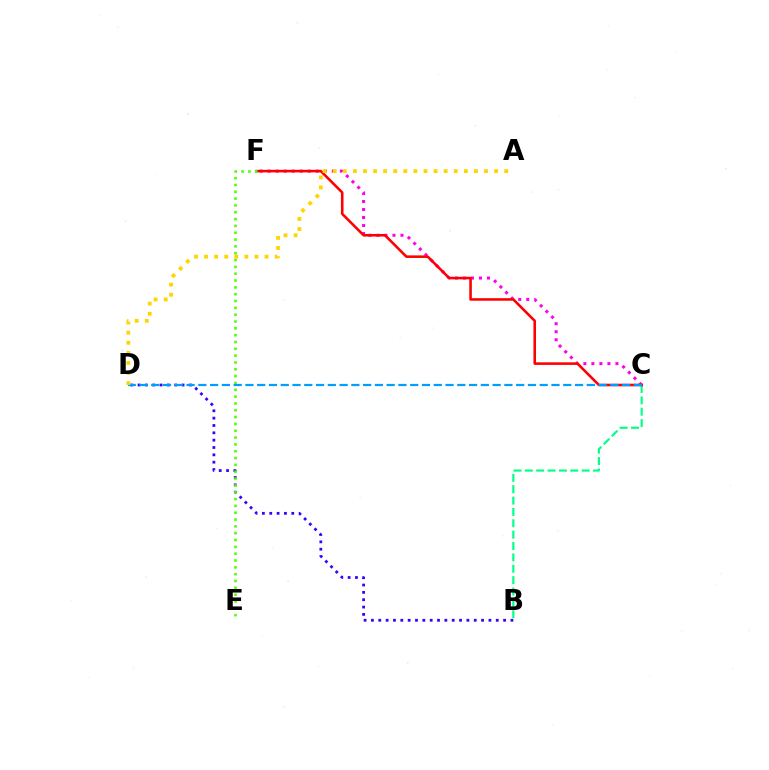{('B', 'D'): [{'color': '#3700ff', 'line_style': 'dotted', 'thickness': 2.0}], ('B', 'C'): [{'color': '#00ff86', 'line_style': 'dashed', 'thickness': 1.54}], ('C', 'F'): [{'color': '#ff00ed', 'line_style': 'dotted', 'thickness': 2.18}, {'color': '#ff0000', 'line_style': 'solid', 'thickness': 1.85}], ('E', 'F'): [{'color': '#4fff00', 'line_style': 'dotted', 'thickness': 1.86}], ('C', 'D'): [{'color': '#009eff', 'line_style': 'dashed', 'thickness': 1.6}], ('A', 'D'): [{'color': '#ffd500', 'line_style': 'dotted', 'thickness': 2.74}]}